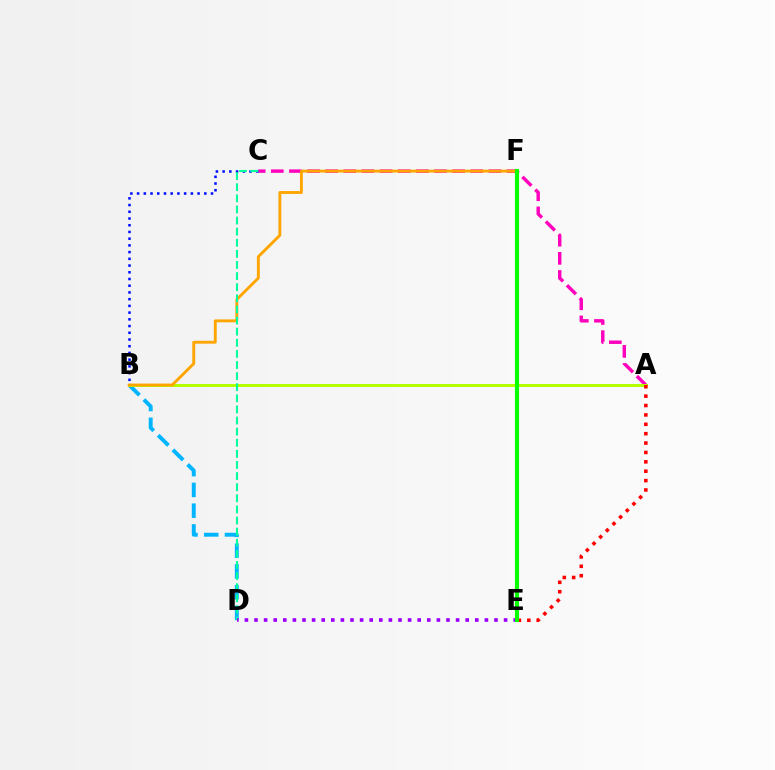{('B', 'D'): [{'color': '#00b5ff', 'line_style': 'dashed', 'thickness': 2.82}], ('A', 'C'): [{'color': '#ff00bd', 'line_style': 'dashed', 'thickness': 2.46}], ('A', 'B'): [{'color': '#b3ff00', 'line_style': 'solid', 'thickness': 2.16}], ('B', 'C'): [{'color': '#0010ff', 'line_style': 'dotted', 'thickness': 1.83}], ('B', 'F'): [{'color': '#ffa500', 'line_style': 'solid', 'thickness': 2.07}], ('C', 'D'): [{'color': '#00ff9d', 'line_style': 'dashed', 'thickness': 1.51}], ('D', 'E'): [{'color': '#9b00ff', 'line_style': 'dotted', 'thickness': 2.61}], ('A', 'E'): [{'color': '#ff0000', 'line_style': 'dotted', 'thickness': 2.55}], ('E', 'F'): [{'color': '#08ff00', 'line_style': 'solid', 'thickness': 2.96}]}